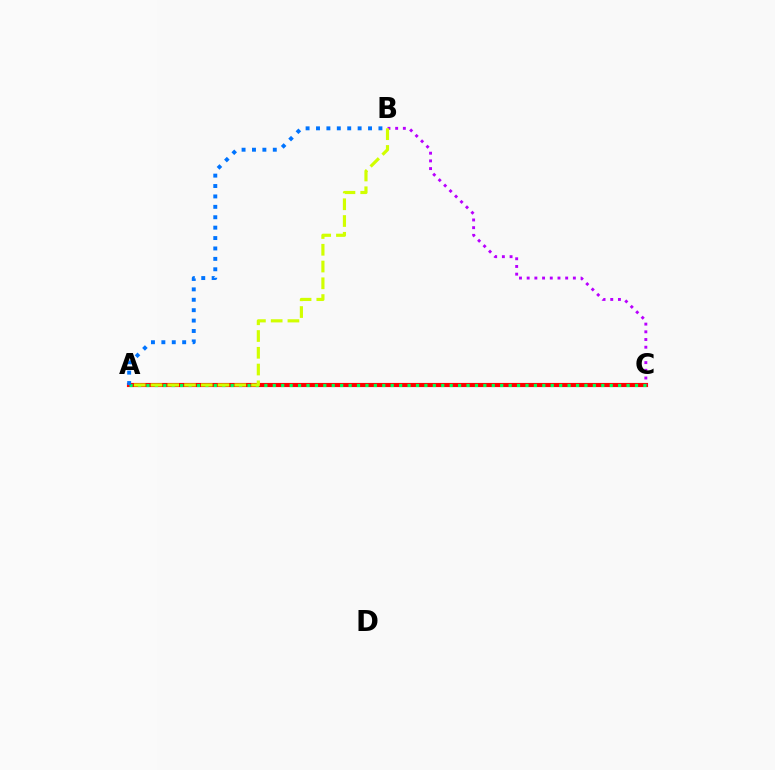{('A', 'C'): [{'color': '#ff0000', 'line_style': 'solid', 'thickness': 2.98}, {'color': '#00ff5c', 'line_style': 'dotted', 'thickness': 2.29}], ('B', 'C'): [{'color': '#b900ff', 'line_style': 'dotted', 'thickness': 2.09}], ('A', 'B'): [{'color': '#0074ff', 'line_style': 'dotted', 'thickness': 2.83}, {'color': '#d1ff00', 'line_style': 'dashed', 'thickness': 2.28}]}